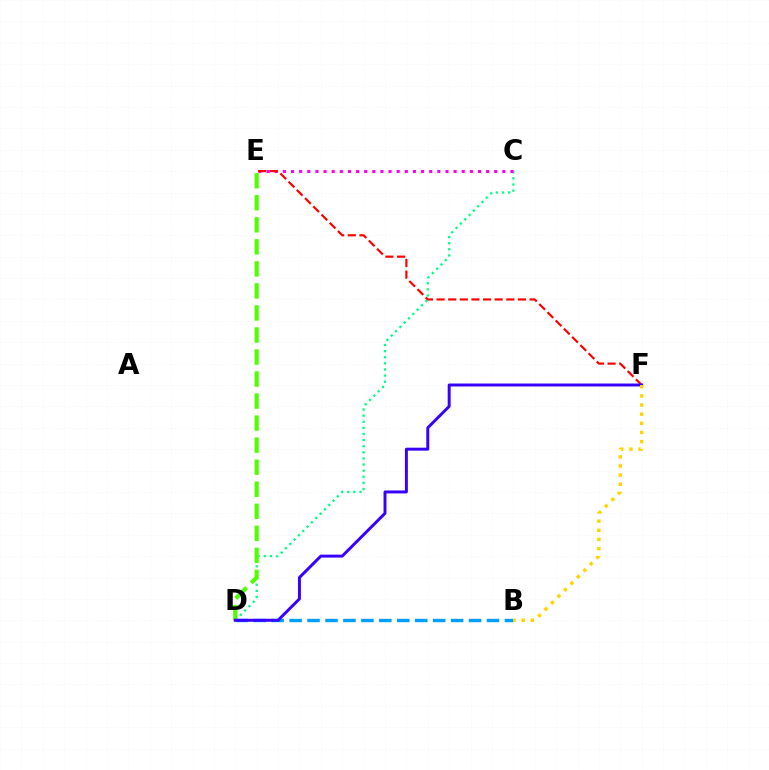{('C', 'D'): [{'color': '#00ff86', 'line_style': 'dotted', 'thickness': 1.66}], ('C', 'E'): [{'color': '#ff00ed', 'line_style': 'dotted', 'thickness': 2.21}], ('E', 'F'): [{'color': '#ff0000', 'line_style': 'dashed', 'thickness': 1.58}], ('D', 'E'): [{'color': '#4fff00', 'line_style': 'dashed', 'thickness': 2.99}], ('B', 'D'): [{'color': '#009eff', 'line_style': 'dashed', 'thickness': 2.44}], ('D', 'F'): [{'color': '#3700ff', 'line_style': 'solid', 'thickness': 2.13}], ('B', 'F'): [{'color': '#ffd500', 'line_style': 'dotted', 'thickness': 2.49}]}